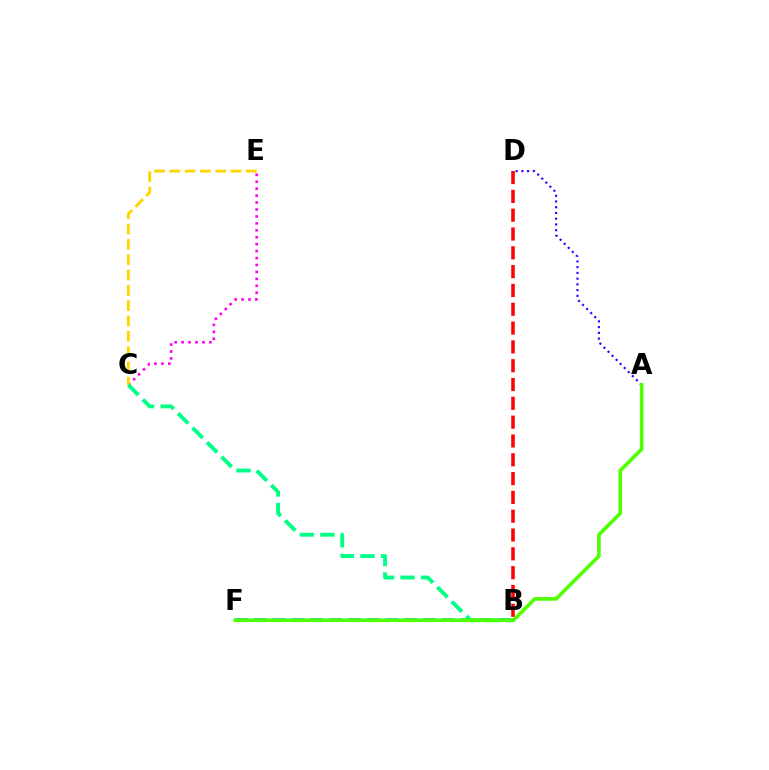{('C', 'E'): [{'color': '#ff00ed', 'line_style': 'dotted', 'thickness': 1.88}, {'color': '#ffd500', 'line_style': 'dashed', 'thickness': 2.08}], ('B', 'F'): [{'color': '#009eff', 'line_style': 'dashed', 'thickness': 2.55}], ('B', 'C'): [{'color': '#00ff86', 'line_style': 'dashed', 'thickness': 2.78}], ('B', 'D'): [{'color': '#ff0000', 'line_style': 'dashed', 'thickness': 2.56}], ('A', 'D'): [{'color': '#3700ff', 'line_style': 'dotted', 'thickness': 1.56}], ('A', 'F'): [{'color': '#4fff00', 'line_style': 'solid', 'thickness': 2.62}]}